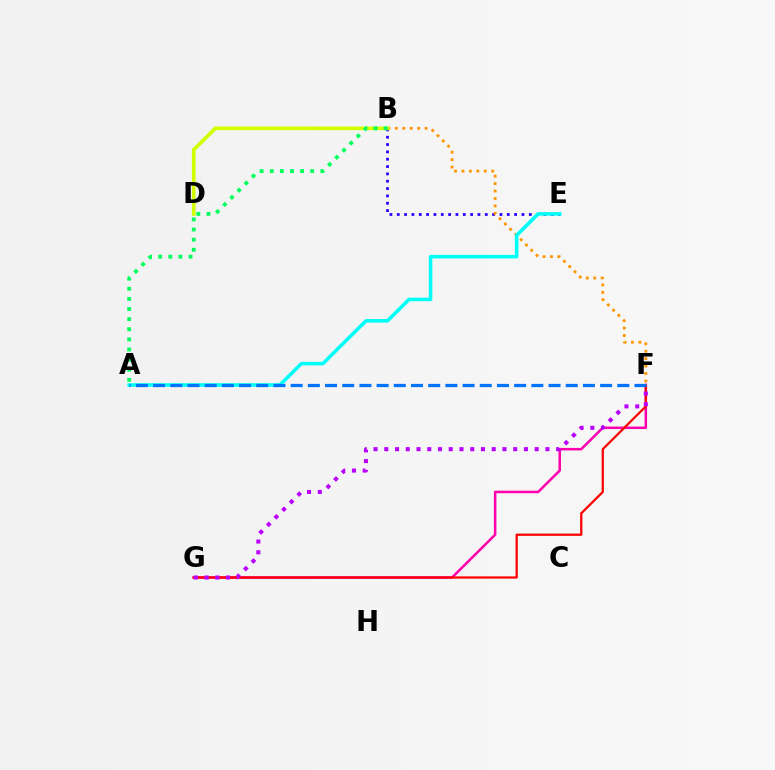{('B', 'E'): [{'color': '#2500ff', 'line_style': 'dotted', 'thickness': 1.99}], ('B', 'F'): [{'color': '#ff9400', 'line_style': 'dotted', 'thickness': 2.02}], ('B', 'D'): [{'color': '#3dff00', 'line_style': 'dashed', 'thickness': 1.87}, {'color': '#d1ff00', 'line_style': 'solid', 'thickness': 2.62}], ('F', 'G'): [{'color': '#ff00ac', 'line_style': 'solid', 'thickness': 1.81}, {'color': '#ff0000', 'line_style': 'solid', 'thickness': 1.62}, {'color': '#b900ff', 'line_style': 'dotted', 'thickness': 2.92}], ('A', 'E'): [{'color': '#00fff6', 'line_style': 'solid', 'thickness': 2.56}], ('A', 'B'): [{'color': '#00ff5c', 'line_style': 'dotted', 'thickness': 2.75}], ('A', 'F'): [{'color': '#0074ff', 'line_style': 'dashed', 'thickness': 2.34}]}